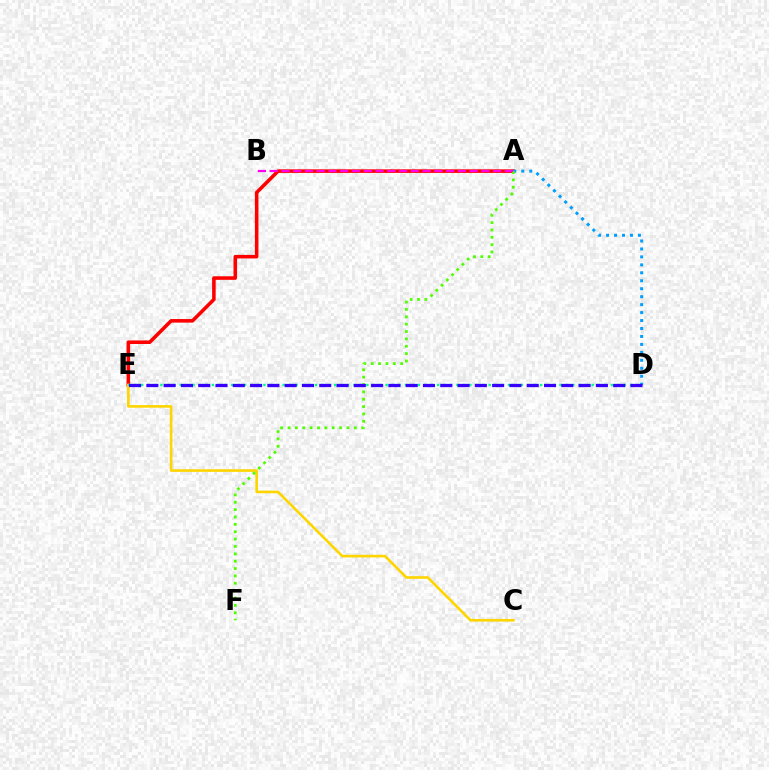{('A', 'E'): [{'color': '#ff0000', 'line_style': 'solid', 'thickness': 2.56}], ('C', 'E'): [{'color': '#ffd500', 'line_style': 'solid', 'thickness': 1.89}], ('A', 'D'): [{'color': '#009eff', 'line_style': 'dotted', 'thickness': 2.16}], ('D', 'E'): [{'color': '#00ff86', 'line_style': 'dotted', 'thickness': 1.75}, {'color': '#3700ff', 'line_style': 'dashed', 'thickness': 2.35}], ('A', 'F'): [{'color': '#4fff00', 'line_style': 'dotted', 'thickness': 2.0}], ('A', 'B'): [{'color': '#ff00ed', 'line_style': 'dashed', 'thickness': 1.6}]}